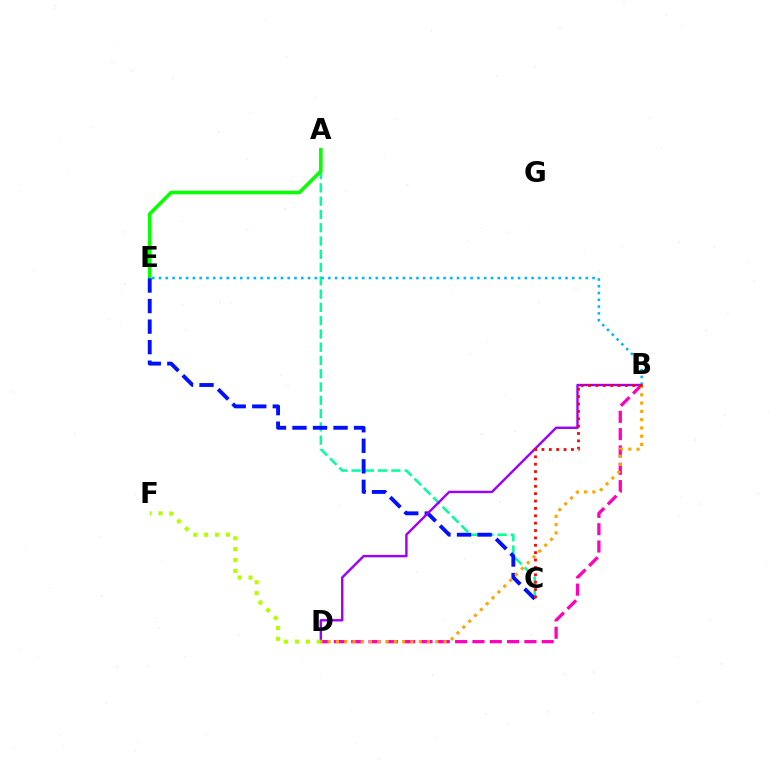{('A', 'C'): [{'color': '#00ff9d', 'line_style': 'dashed', 'thickness': 1.8}], ('A', 'E'): [{'color': '#08ff00', 'line_style': 'solid', 'thickness': 2.56}], ('C', 'E'): [{'color': '#0010ff', 'line_style': 'dashed', 'thickness': 2.79}], ('B', 'D'): [{'color': '#9b00ff', 'line_style': 'solid', 'thickness': 1.72}, {'color': '#ff00bd', 'line_style': 'dashed', 'thickness': 2.35}, {'color': '#ffa500', 'line_style': 'dotted', 'thickness': 2.25}], ('B', 'E'): [{'color': '#00b5ff', 'line_style': 'dotted', 'thickness': 1.84}], ('D', 'F'): [{'color': '#b3ff00', 'line_style': 'dotted', 'thickness': 2.96}], ('B', 'C'): [{'color': '#ff0000', 'line_style': 'dotted', 'thickness': 2.0}]}